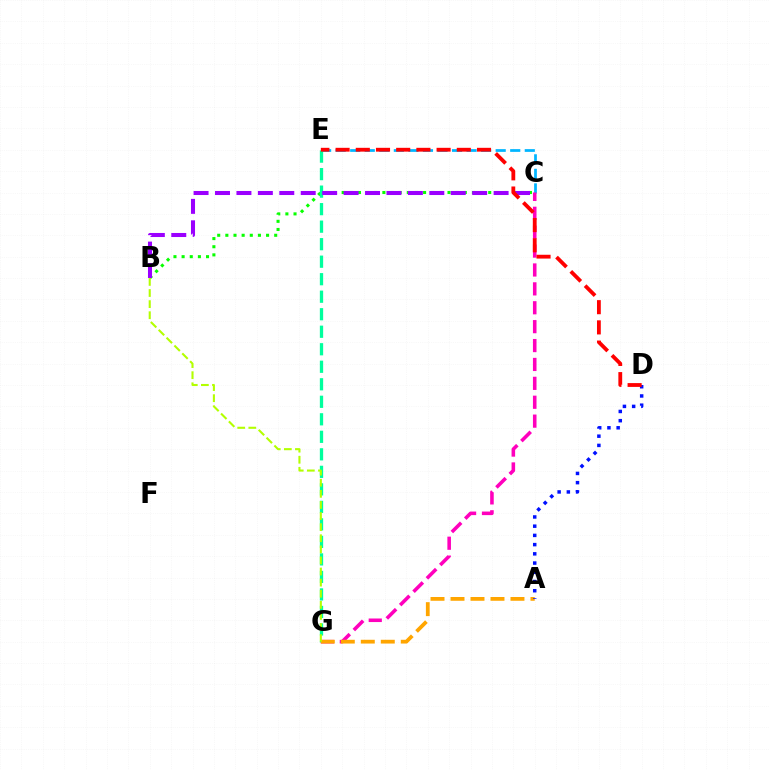{('B', 'C'): [{'color': '#08ff00', 'line_style': 'dotted', 'thickness': 2.21}, {'color': '#9b00ff', 'line_style': 'dashed', 'thickness': 2.91}], ('C', 'E'): [{'color': '#00b5ff', 'line_style': 'dashed', 'thickness': 1.98}], ('E', 'G'): [{'color': '#00ff9d', 'line_style': 'dashed', 'thickness': 2.38}], ('C', 'G'): [{'color': '#ff00bd', 'line_style': 'dashed', 'thickness': 2.57}], ('A', 'G'): [{'color': '#ffa500', 'line_style': 'dashed', 'thickness': 2.72}], ('A', 'D'): [{'color': '#0010ff', 'line_style': 'dotted', 'thickness': 2.51}], ('D', 'E'): [{'color': '#ff0000', 'line_style': 'dashed', 'thickness': 2.74}], ('B', 'G'): [{'color': '#b3ff00', 'line_style': 'dashed', 'thickness': 1.51}]}